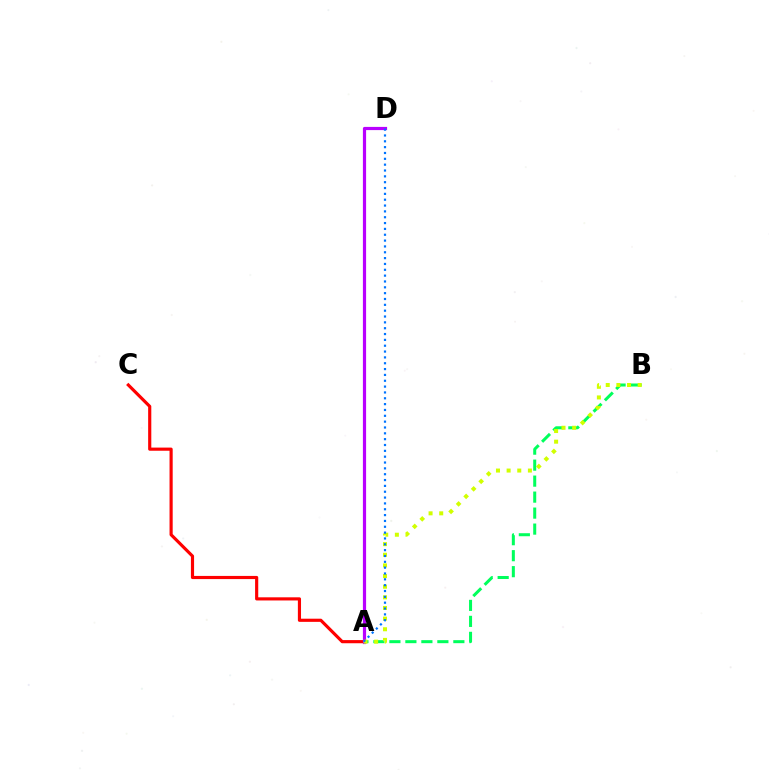{('A', 'C'): [{'color': '#ff0000', 'line_style': 'solid', 'thickness': 2.27}], ('A', 'B'): [{'color': '#00ff5c', 'line_style': 'dashed', 'thickness': 2.17}, {'color': '#d1ff00', 'line_style': 'dotted', 'thickness': 2.89}], ('A', 'D'): [{'color': '#b900ff', 'line_style': 'solid', 'thickness': 2.3}, {'color': '#0074ff', 'line_style': 'dotted', 'thickness': 1.59}]}